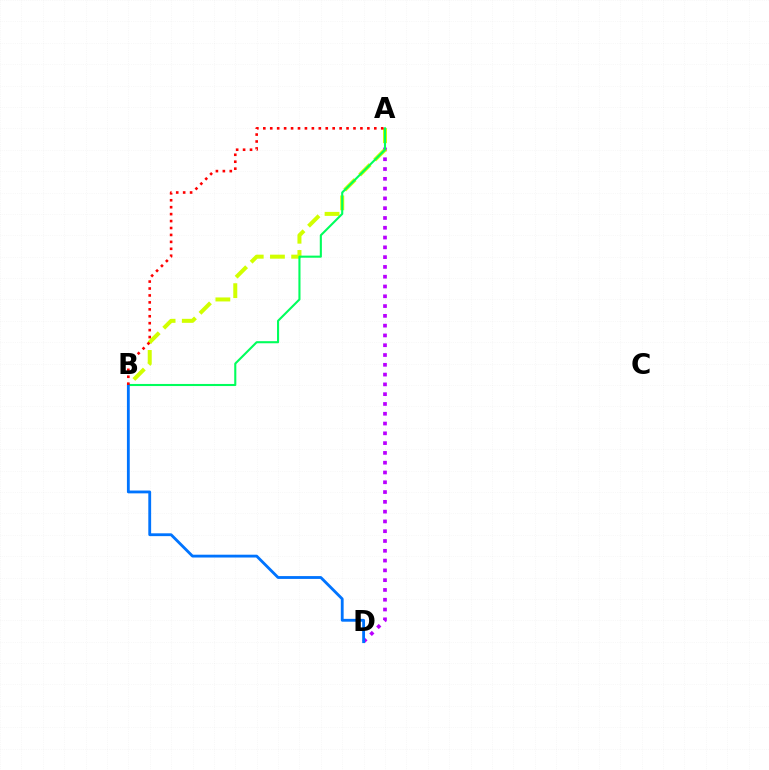{('A', 'D'): [{'color': '#b900ff', 'line_style': 'dotted', 'thickness': 2.66}], ('A', 'B'): [{'color': '#d1ff00', 'line_style': 'dashed', 'thickness': 2.88}, {'color': '#00ff5c', 'line_style': 'solid', 'thickness': 1.51}, {'color': '#ff0000', 'line_style': 'dotted', 'thickness': 1.88}], ('B', 'D'): [{'color': '#0074ff', 'line_style': 'solid', 'thickness': 2.03}]}